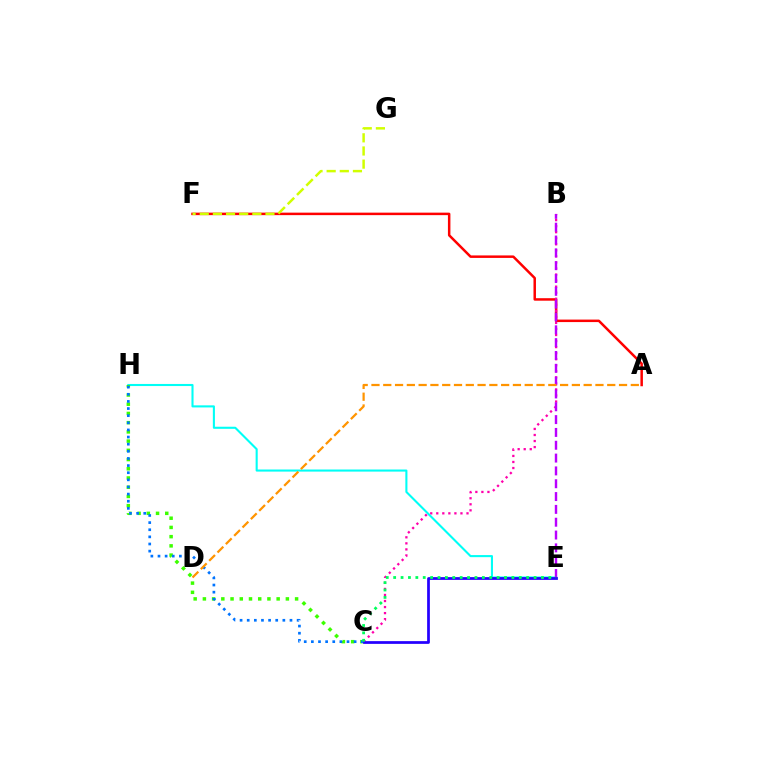{('A', 'F'): [{'color': '#ff0000', 'line_style': 'solid', 'thickness': 1.79}], ('B', 'C'): [{'color': '#ff00ac', 'line_style': 'dotted', 'thickness': 1.64}], ('E', 'H'): [{'color': '#00fff6', 'line_style': 'solid', 'thickness': 1.51}], ('F', 'G'): [{'color': '#d1ff00', 'line_style': 'dashed', 'thickness': 1.79}], ('C', 'H'): [{'color': '#3dff00', 'line_style': 'dotted', 'thickness': 2.51}, {'color': '#0074ff', 'line_style': 'dotted', 'thickness': 1.94}], ('B', 'E'): [{'color': '#b900ff', 'line_style': 'dashed', 'thickness': 1.74}], ('C', 'E'): [{'color': '#2500ff', 'line_style': 'solid', 'thickness': 1.98}, {'color': '#00ff5c', 'line_style': 'dotted', 'thickness': 2.01}], ('A', 'D'): [{'color': '#ff9400', 'line_style': 'dashed', 'thickness': 1.6}]}